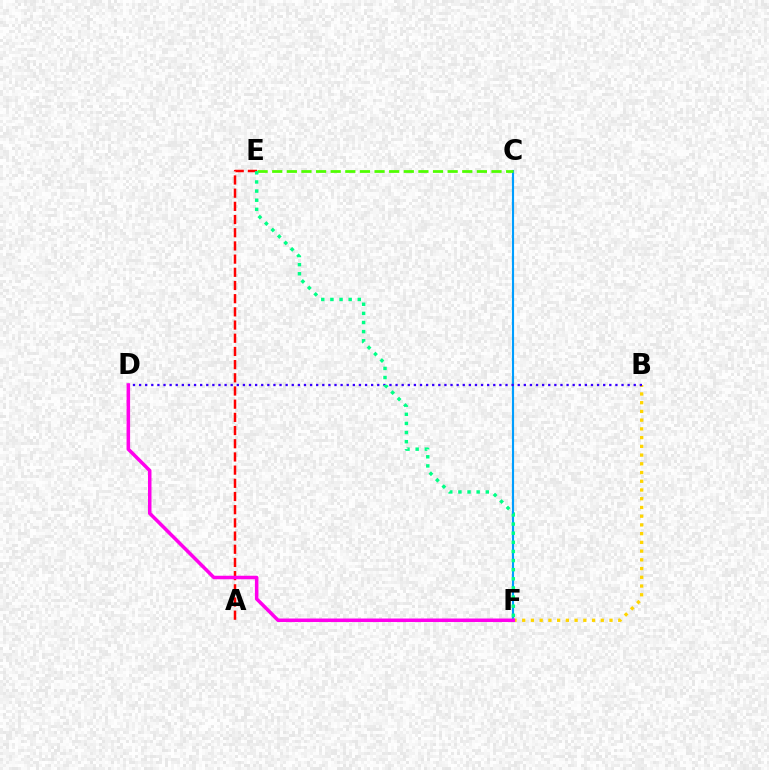{('C', 'F'): [{'color': '#009eff', 'line_style': 'solid', 'thickness': 1.53}], ('B', 'F'): [{'color': '#ffd500', 'line_style': 'dotted', 'thickness': 2.37}], ('C', 'E'): [{'color': '#4fff00', 'line_style': 'dashed', 'thickness': 1.99}], ('B', 'D'): [{'color': '#3700ff', 'line_style': 'dotted', 'thickness': 1.66}], ('A', 'E'): [{'color': '#ff0000', 'line_style': 'dashed', 'thickness': 1.79}], ('E', 'F'): [{'color': '#00ff86', 'line_style': 'dotted', 'thickness': 2.48}], ('D', 'F'): [{'color': '#ff00ed', 'line_style': 'solid', 'thickness': 2.54}]}